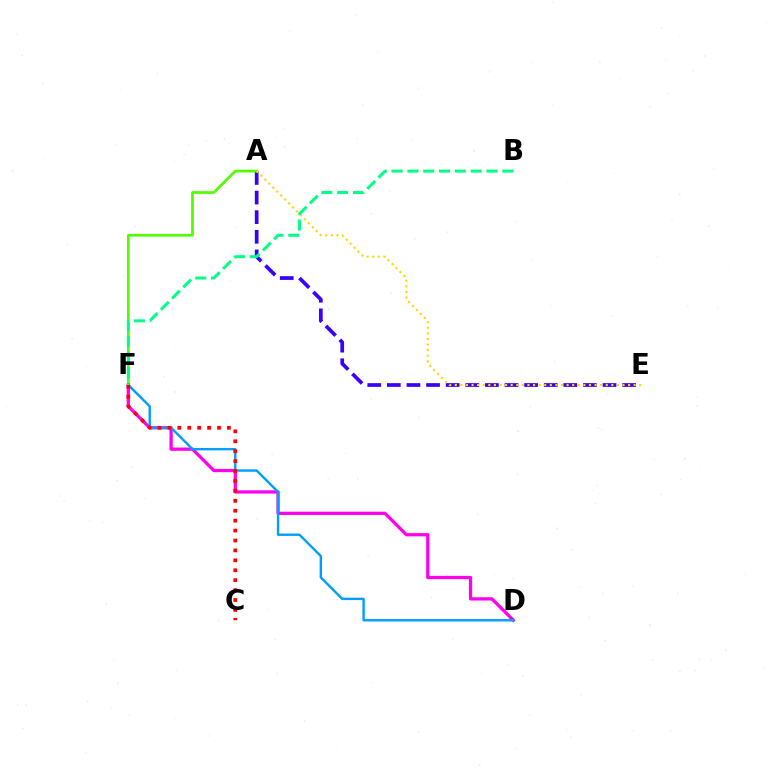{('A', 'E'): [{'color': '#3700ff', 'line_style': 'dashed', 'thickness': 2.66}, {'color': '#ffd500', 'line_style': 'dotted', 'thickness': 1.52}], ('A', 'F'): [{'color': '#4fff00', 'line_style': 'solid', 'thickness': 1.93}], ('D', 'F'): [{'color': '#ff00ed', 'line_style': 'solid', 'thickness': 2.34}, {'color': '#009eff', 'line_style': 'solid', 'thickness': 1.72}], ('C', 'F'): [{'color': '#ff0000', 'line_style': 'dotted', 'thickness': 2.7}], ('B', 'F'): [{'color': '#00ff86', 'line_style': 'dashed', 'thickness': 2.15}]}